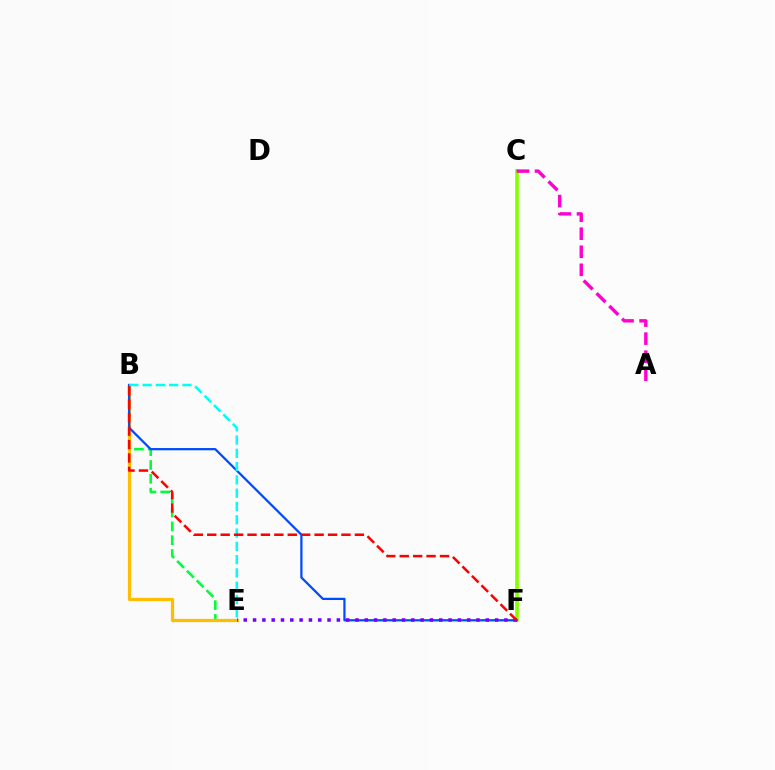{('C', 'F'): [{'color': '#84ff00', 'line_style': 'solid', 'thickness': 2.62}], ('B', 'E'): [{'color': '#00ff39', 'line_style': 'dashed', 'thickness': 1.88}, {'color': '#ffbd00', 'line_style': 'solid', 'thickness': 2.33}, {'color': '#00fff6', 'line_style': 'dashed', 'thickness': 1.81}], ('B', 'F'): [{'color': '#004bff', 'line_style': 'solid', 'thickness': 1.62}, {'color': '#ff0000', 'line_style': 'dashed', 'thickness': 1.82}], ('E', 'F'): [{'color': '#7200ff', 'line_style': 'dotted', 'thickness': 2.53}], ('A', 'C'): [{'color': '#ff00cf', 'line_style': 'dashed', 'thickness': 2.45}]}